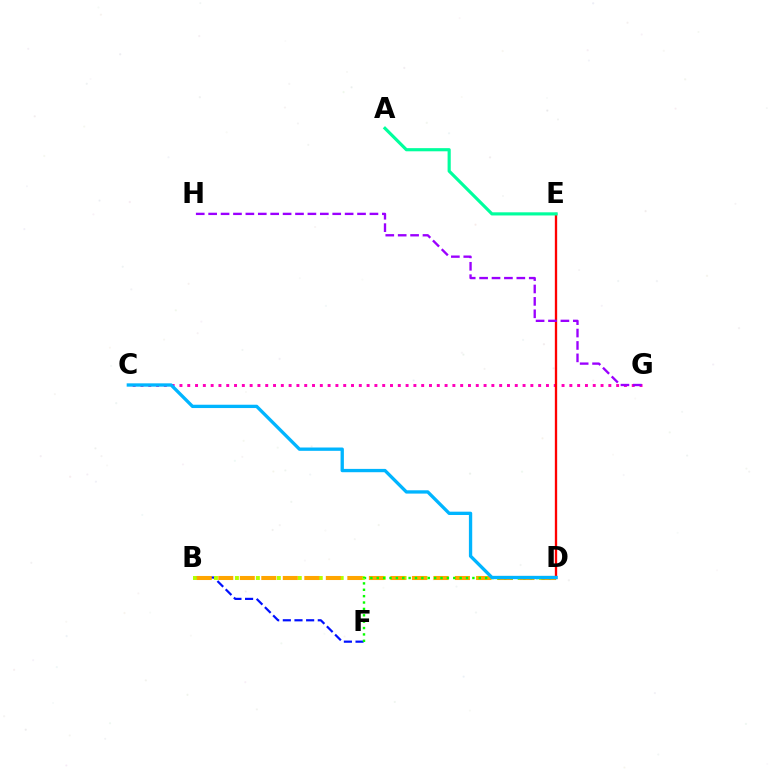{('C', 'G'): [{'color': '#ff00bd', 'line_style': 'dotted', 'thickness': 2.12}], ('B', 'F'): [{'color': '#0010ff', 'line_style': 'dashed', 'thickness': 1.58}], ('B', 'D'): [{'color': '#b3ff00', 'line_style': 'dotted', 'thickness': 2.85}, {'color': '#ffa500', 'line_style': 'dashed', 'thickness': 2.92}], ('D', 'E'): [{'color': '#ff0000', 'line_style': 'solid', 'thickness': 1.67}], ('G', 'H'): [{'color': '#9b00ff', 'line_style': 'dashed', 'thickness': 1.69}], ('D', 'F'): [{'color': '#08ff00', 'line_style': 'dotted', 'thickness': 1.73}], ('C', 'D'): [{'color': '#00b5ff', 'line_style': 'solid', 'thickness': 2.39}], ('A', 'E'): [{'color': '#00ff9d', 'line_style': 'solid', 'thickness': 2.27}]}